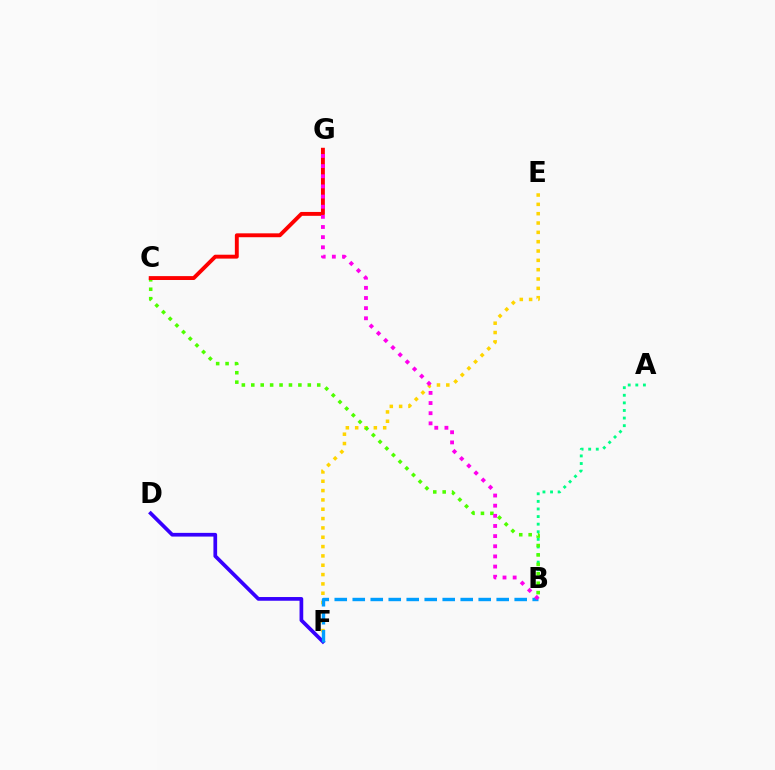{('E', 'F'): [{'color': '#ffd500', 'line_style': 'dotted', 'thickness': 2.54}], ('D', 'F'): [{'color': '#3700ff', 'line_style': 'solid', 'thickness': 2.67}], ('A', 'B'): [{'color': '#00ff86', 'line_style': 'dotted', 'thickness': 2.06}], ('B', 'F'): [{'color': '#009eff', 'line_style': 'dashed', 'thickness': 2.44}], ('B', 'C'): [{'color': '#4fff00', 'line_style': 'dotted', 'thickness': 2.56}], ('C', 'G'): [{'color': '#ff0000', 'line_style': 'solid', 'thickness': 2.8}], ('B', 'G'): [{'color': '#ff00ed', 'line_style': 'dotted', 'thickness': 2.76}]}